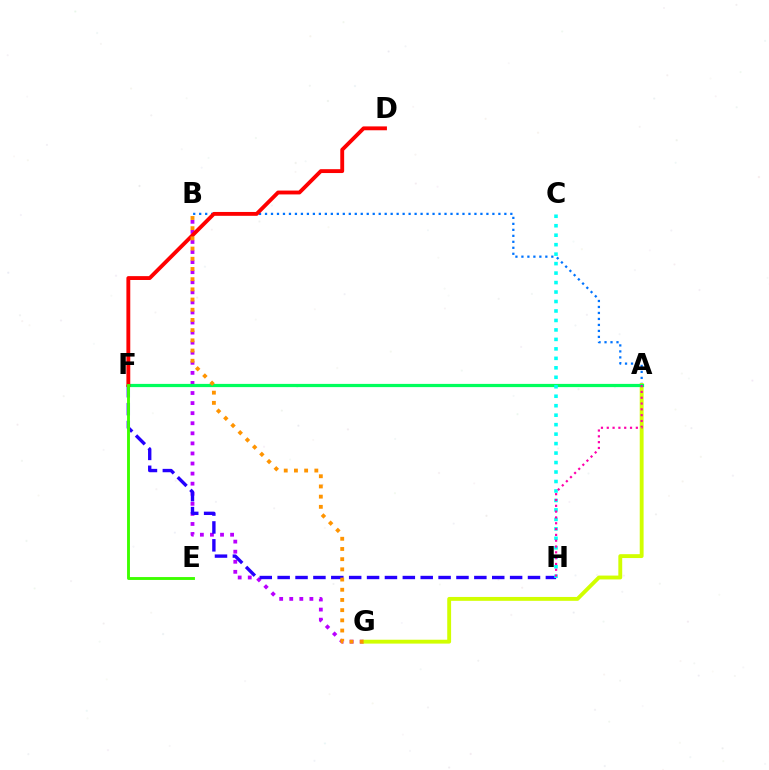{('B', 'G'): [{'color': '#b900ff', 'line_style': 'dotted', 'thickness': 2.74}, {'color': '#ff9400', 'line_style': 'dotted', 'thickness': 2.77}], ('F', 'H'): [{'color': '#2500ff', 'line_style': 'dashed', 'thickness': 2.43}], ('A', 'B'): [{'color': '#0074ff', 'line_style': 'dotted', 'thickness': 1.63}], ('A', 'G'): [{'color': '#d1ff00', 'line_style': 'solid', 'thickness': 2.79}], ('A', 'F'): [{'color': '#00ff5c', 'line_style': 'solid', 'thickness': 2.32}], ('C', 'H'): [{'color': '#00fff6', 'line_style': 'dotted', 'thickness': 2.57}], ('D', 'F'): [{'color': '#ff0000', 'line_style': 'solid', 'thickness': 2.78}], ('A', 'H'): [{'color': '#ff00ac', 'line_style': 'dotted', 'thickness': 1.58}], ('E', 'F'): [{'color': '#3dff00', 'line_style': 'solid', 'thickness': 2.08}]}